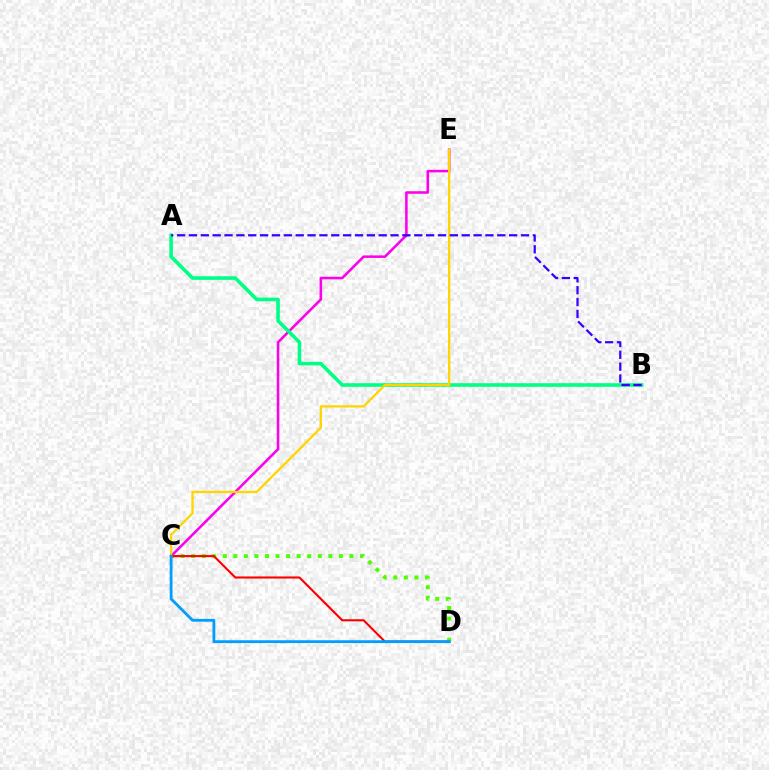{('C', 'D'): [{'color': '#4fff00', 'line_style': 'dotted', 'thickness': 2.87}, {'color': '#ff0000', 'line_style': 'solid', 'thickness': 1.52}, {'color': '#009eff', 'line_style': 'solid', 'thickness': 2.03}], ('C', 'E'): [{'color': '#ff00ed', 'line_style': 'solid', 'thickness': 1.84}, {'color': '#ffd500', 'line_style': 'solid', 'thickness': 1.64}], ('A', 'B'): [{'color': '#00ff86', 'line_style': 'solid', 'thickness': 2.59}, {'color': '#3700ff', 'line_style': 'dashed', 'thickness': 1.61}]}